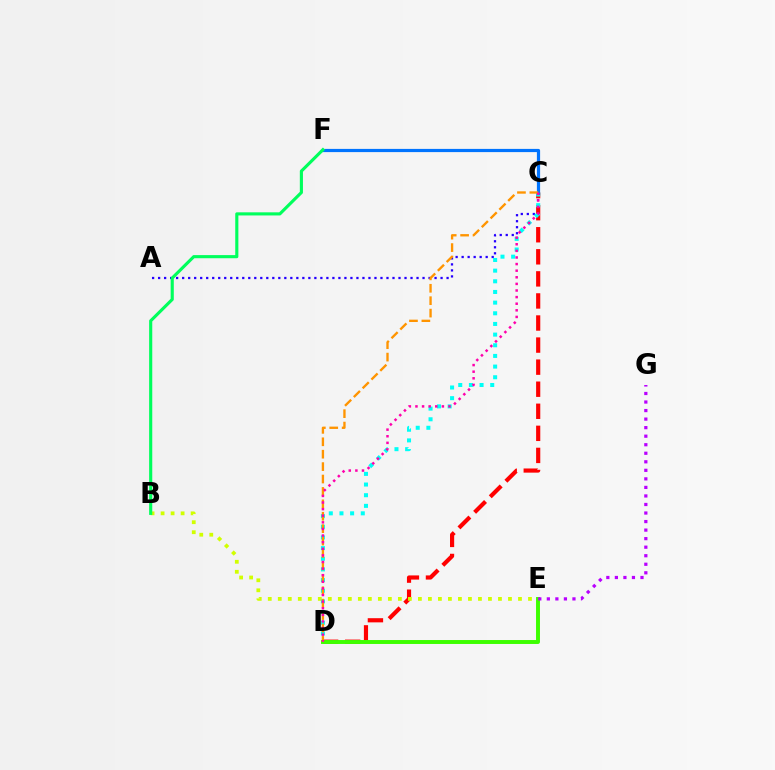{('A', 'C'): [{'color': '#2500ff', 'line_style': 'dotted', 'thickness': 1.63}], ('C', 'D'): [{'color': '#ff0000', 'line_style': 'dashed', 'thickness': 3.0}, {'color': '#00fff6', 'line_style': 'dotted', 'thickness': 2.9}, {'color': '#ff9400', 'line_style': 'dashed', 'thickness': 1.69}, {'color': '#ff00ac', 'line_style': 'dotted', 'thickness': 1.8}], ('D', 'E'): [{'color': '#3dff00', 'line_style': 'solid', 'thickness': 2.83}], ('B', 'E'): [{'color': '#d1ff00', 'line_style': 'dotted', 'thickness': 2.72}], ('C', 'F'): [{'color': '#0074ff', 'line_style': 'solid', 'thickness': 2.3}], ('E', 'G'): [{'color': '#b900ff', 'line_style': 'dotted', 'thickness': 2.32}], ('B', 'F'): [{'color': '#00ff5c', 'line_style': 'solid', 'thickness': 2.25}]}